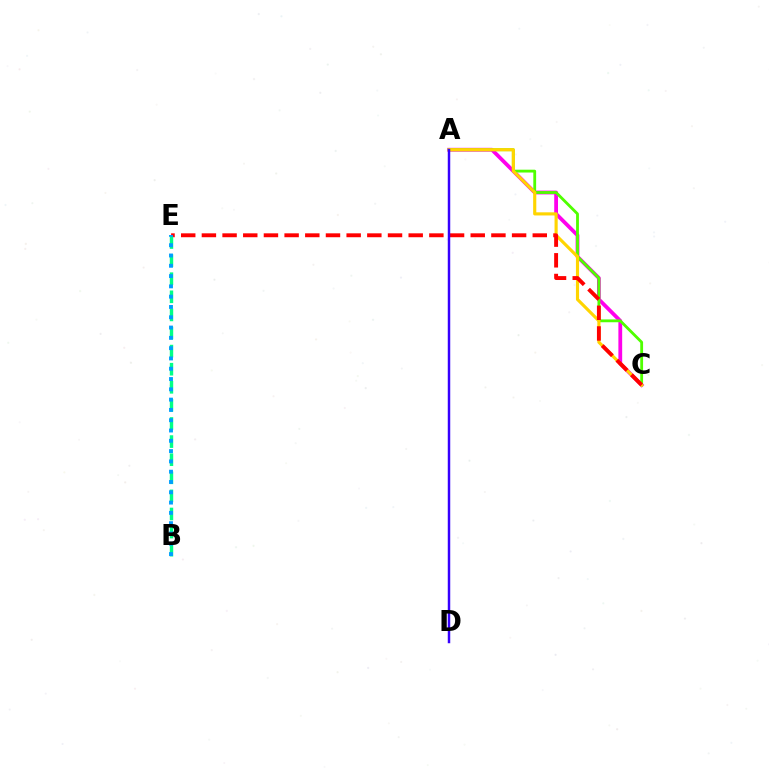{('A', 'C'): [{'color': '#ff00ed', 'line_style': 'solid', 'thickness': 2.73}, {'color': '#4fff00', 'line_style': 'solid', 'thickness': 2.03}, {'color': '#ffd500', 'line_style': 'solid', 'thickness': 2.26}], ('C', 'E'): [{'color': '#ff0000', 'line_style': 'dashed', 'thickness': 2.81}], ('B', 'E'): [{'color': '#00ff86', 'line_style': 'dashed', 'thickness': 2.46}, {'color': '#009eff', 'line_style': 'dotted', 'thickness': 2.8}], ('A', 'D'): [{'color': '#3700ff', 'line_style': 'solid', 'thickness': 1.78}]}